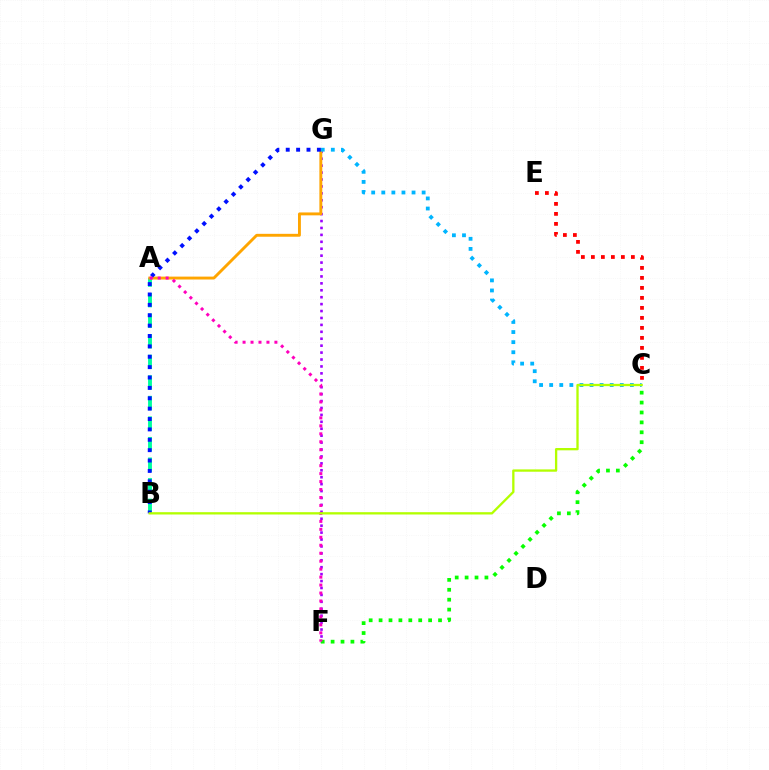{('A', 'B'): [{'color': '#00ff9d', 'line_style': 'dashed', 'thickness': 2.79}], ('F', 'G'): [{'color': '#9b00ff', 'line_style': 'dotted', 'thickness': 1.88}], ('A', 'G'): [{'color': '#ffa500', 'line_style': 'solid', 'thickness': 2.08}], ('C', 'G'): [{'color': '#00b5ff', 'line_style': 'dotted', 'thickness': 2.74}], ('C', 'E'): [{'color': '#ff0000', 'line_style': 'dotted', 'thickness': 2.72}], ('C', 'F'): [{'color': '#08ff00', 'line_style': 'dotted', 'thickness': 2.69}], ('B', 'G'): [{'color': '#0010ff', 'line_style': 'dotted', 'thickness': 2.82}], ('A', 'F'): [{'color': '#ff00bd', 'line_style': 'dotted', 'thickness': 2.16}], ('B', 'C'): [{'color': '#b3ff00', 'line_style': 'solid', 'thickness': 1.66}]}